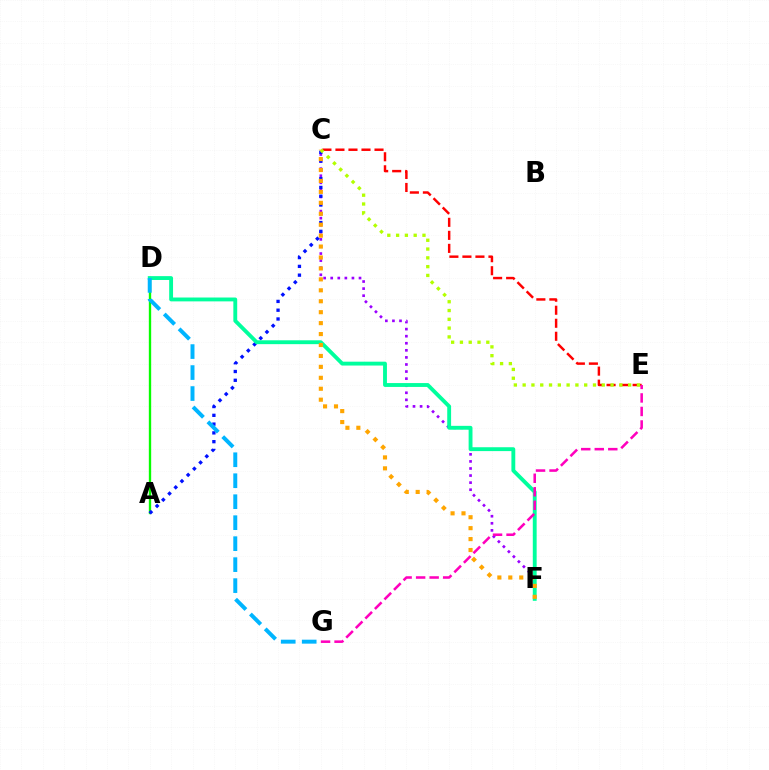{('C', 'F'): [{'color': '#9b00ff', 'line_style': 'dotted', 'thickness': 1.92}, {'color': '#ffa500', 'line_style': 'dotted', 'thickness': 2.97}], ('A', 'D'): [{'color': '#08ff00', 'line_style': 'solid', 'thickness': 1.69}], ('A', 'C'): [{'color': '#0010ff', 'line_style': 'dotted', 'thickness': 2.39}], ('C', 'E'): [{'color': '#ff0000', 'line_style': 'dashed', 'thickness': 1.77}, {'color': '#b3ff00', 'line_style': 'dotted', 'thickness': 2.39}], ('D', 'F'): [{'color': '#00ff9d', 'line_style': 'solid', 'thickness': 2.78}], ('D', 'G'): [{'color': '#00b5ff', 'line_style': 'dashed', 'thickness': 2.85}], ('E', 'G'): [{'color': '#ff00bd', 'line_style': 'dashed', 'thickness': 1.84}]}